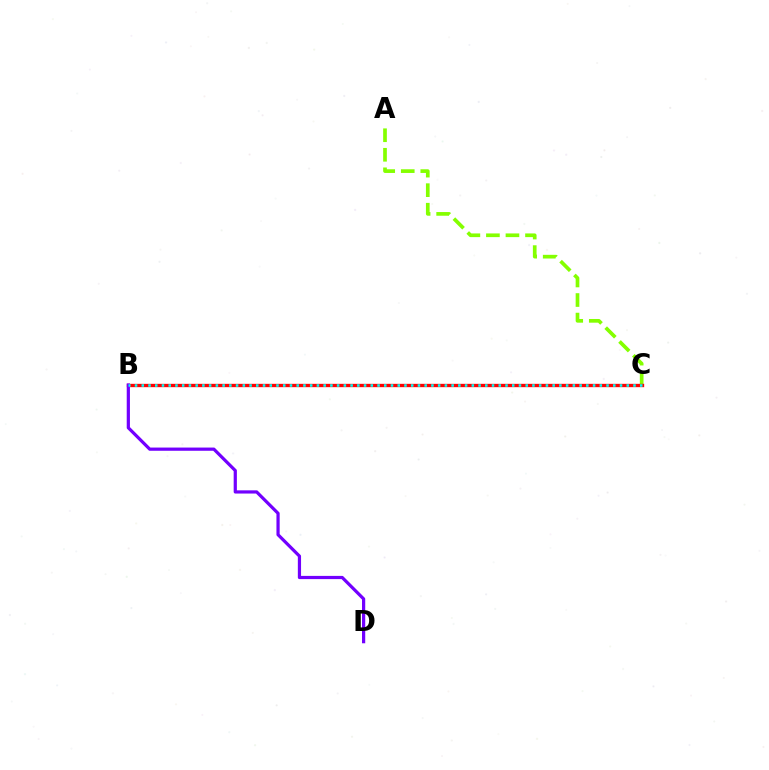{('A', 'C'): [{'color': '#84ff00', 'line_style': 'dashed', 'thickness': 2.65}], ('B', 'C'): [{'color': '#ff0000', 'line_style': 'solid', 'thickness': 2.4}, {'color': '#00fff6', 'line_style': 'dotted', 'thickness': 1.83}], ('B', 'D'): [{'color': '#7200ff', 'line_style': 'solid', 'thickness': 2.31}]}